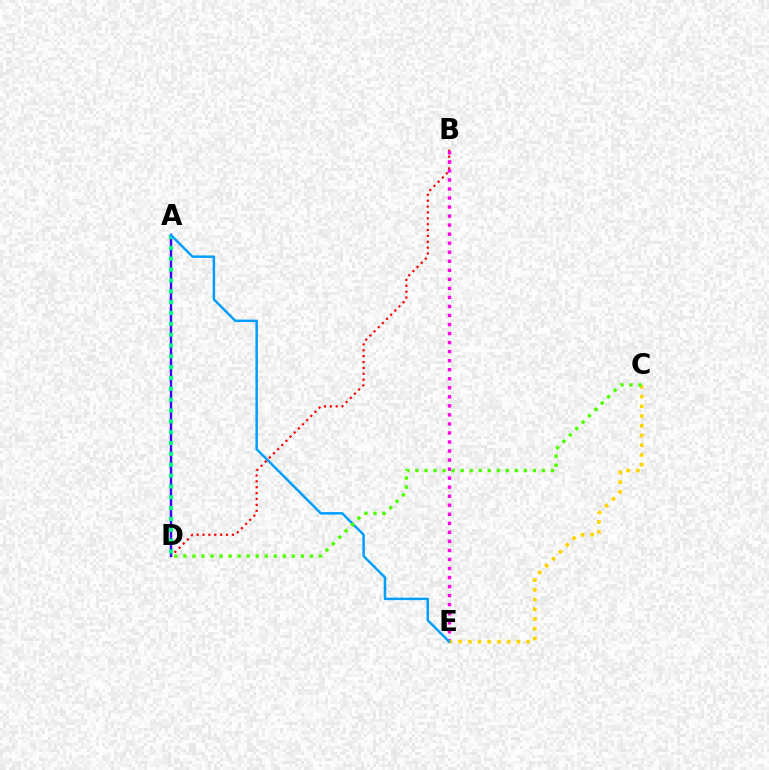{('B', 'D'): [{'color': '#ff0000', 'line_style': 'dotted', 'thickness': 1.6}], ('B', 'E'): [{'color': '#ff00ed', 'line_style': 'dotted', 'thickness': 2.46}], ('A', 'D'): [{'color': '#3700ff', 'line_style': 'solid', 'thickness': 1.73}, {'color': '#00ff86', 'line_style': 'dotted', 'thickness': 2.95}], ('C', 'E'): [{'color': '#ffd500', 'line_style': 'dotted', 'thickness': 2.64}], ('A', 'E'): [{'color': '#009eff', 'line_style': 'solid', 'thickness': 1.79}], ('C', 'D'): [{'color': '#4fff00', 'line_style': 'dotted', 'thickness': 2.45}]}